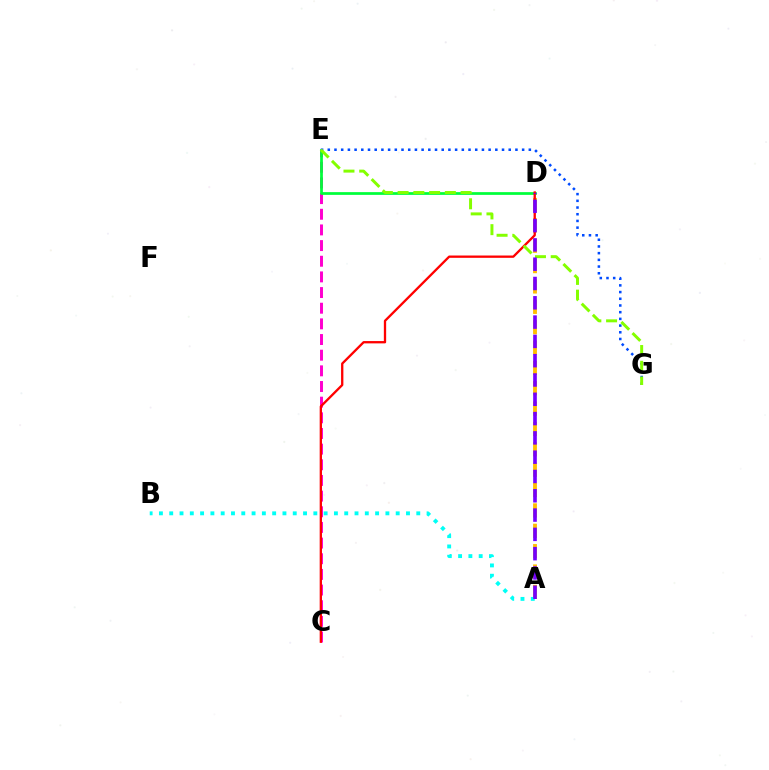{('C', 'E'): [{'color': '#ff00cf', 'line_style': 'dashed', 'thickness': 2.13}], ('D', 'E'): [{'color': '#00ff39', 'line_style': 'solid', 'thickness': 1.97}], ('A', 'D'): [{'color': '#ffbd00', 'line_style': 'dashed', 'thickness': 2.77}, {'color': '#7200ff', 'line_style': 'dashed', 'thickness': 2.62}], ('C', 'D'): [{'color': '#ff0000', 'line_style': 'solid', 'thickness': 1.66}], ('E', 'G'): [{'color': '#004bff', 'line_style': 'dotted', 'thickness': 1.82}, {'color': '#84ff00', 'line_style': 'dashed', 'thickness': 2.14}], ('A', 'B'): [{'color': '#00fff6', 'line_style': 'dotted', 'thickness': 2.8}]}